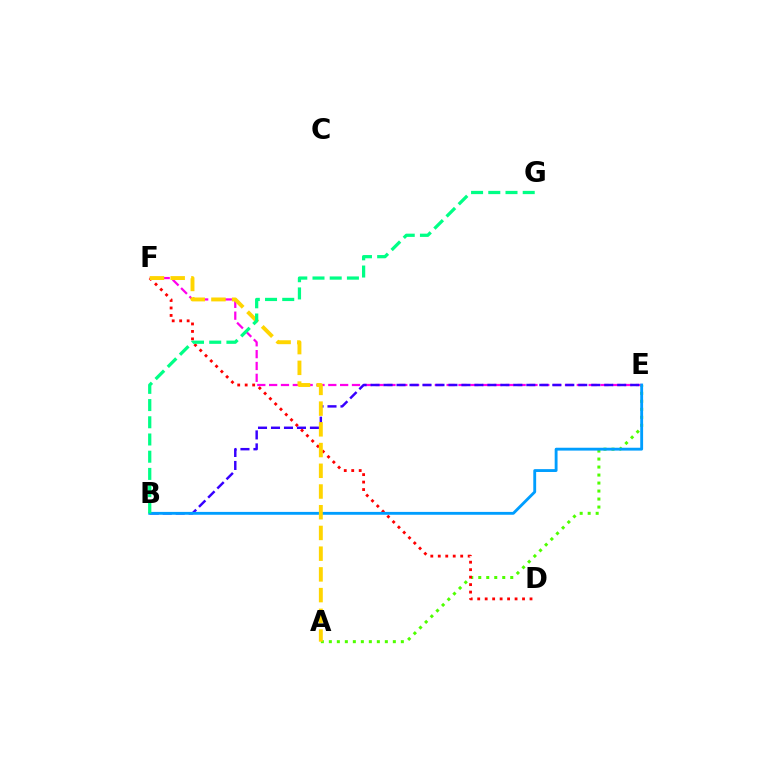{('A', 'E'): [{'color': '#4fff00', 'line_style': 'dotted', 'thickness': 2.17}], ('D', 'F'): [{'color': '#ff0000', 'line_style': 'dotted', 'thickness': 2.03}], ('E', 'F'): [{'color': '#ff00ed', 'line_style': 'dashed', 'thickness': 1.61}], ('B', 'E'): [{'color': '#3700ff', 'line_style': 'dashed', 'thickness': 1.76}, {'color': '#009eff', 'line_style': 'solid', 'thickness': 2.06}], ('A', 'F'): [{'color': '#ffd500', 'line_style': 'dashed', 'thickness': 2.82}], ('B', 'G'): [{'color': '#00ff86', 'line_style': 'dashed', 'thickness': 2.34}]}